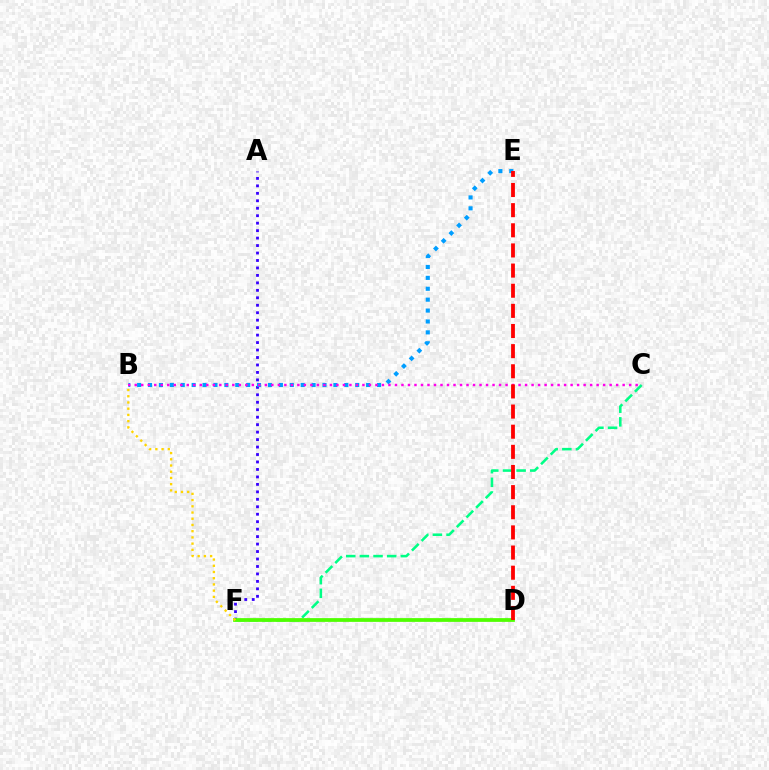{('A', 'F'): [{'color': '#3700ff', 'line_style': 'dotted', 'thickness': 2.03}], ('C', 'F'): [{'color': '#00ff86', 'line_style': 'dashed', 'thickness': 1.85}], ('D', 'F'): [{'color': '#4fff00', 'line_style': 'solid', 'thickness': 2.7}], ('B', 'F'): [{'color': '#ffd500', 'line_style': 'dotted', 'thickness': 1.69}], ('B', 'E'): [{'color': '#009eff', 'line_style': 'dotted', 'thickness': 2.96}], ('B', 'C'): [{'color': '#ff00ed', 'line_style': 'dotted', 'thickness': 1.77}], ('D', 'E'): [{'color': '#ff0000', 'line_style': 'dashed', 'thickness': 2.74}]}